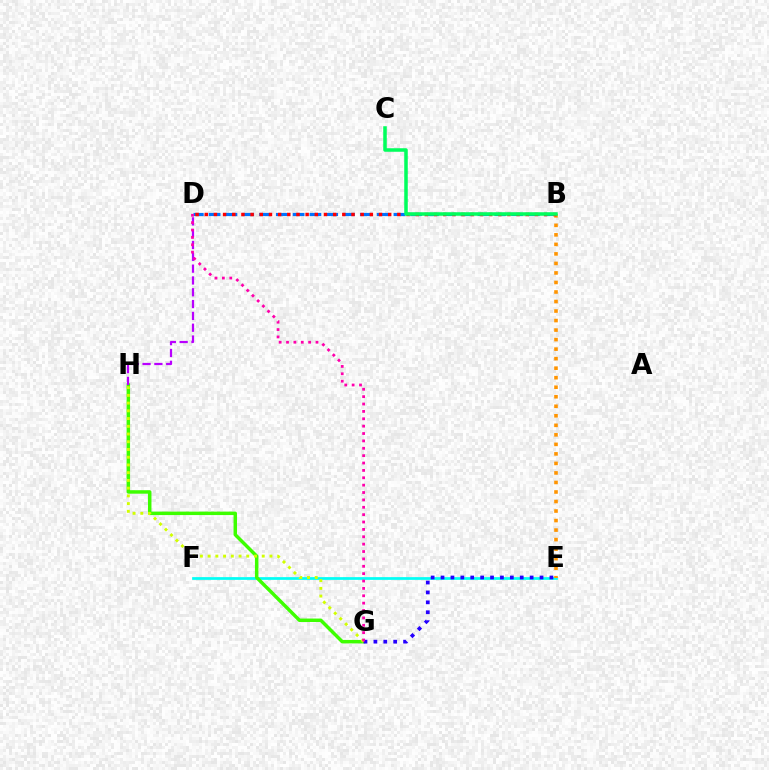{('E', 'F'): [{'color': '#00fff6', 'line_style': 'solid', 'thickness': 1.96}], ('G', 'H'): [{'color': '#3dff00', 'line_style': 'solid', 'thickness': 2.5}, {'color': '#d1ff00', 'line_style': 'dotted', 'thickness': 2.1}], ('E', 'G'): [{'color': '#2500ff', 'line_style': 'dotted', 'thickness': 2.69}], ('D', 'H'): [{'color': '#b900ff', 'line_style': 'dashed', 'thickness': 1.61}], ('B', 'D'): [{'color': '#0074ff', 'line_style': 'dashed', 'thickness': 2.28}, {'color': '#ff0000', 'line_style': 'dotted', 'thickness': 2.49}], ('B', 'E'): [{'color': '#ff9400', 'line_style': 'dotted', 'thickness': 2.59}], ('D', 'G'): [{'color': '#ff00ac', 'line_style': 'dotted', 'thickness': 2.0}], ('B', 'C'): [{'color': '#00ff5c', 'line_style': 'solid', 'thickness': 2.54}]}